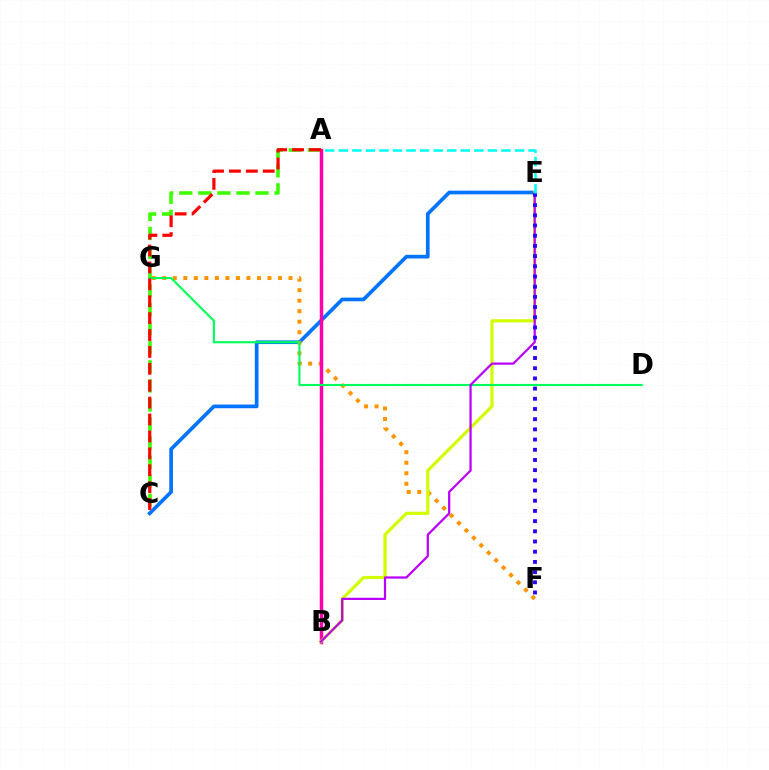{('A', 'C'): [{'color': '#3dff00', 'line_style': 'dashed', 'thickness': 2.59}, {'color': '#ff0000', 'line_style': 'dashed', 'thickness': 2.3}], ('C', 'E'): [{'color': '#0074ff', 'line_style': 'solid', 'thickness': 2.65}], ('F', 'G'): [{'color': '#ff9400', 'line_style': 'dotted', 'thickness': 2.86}], ('A', 'B'): [{'color': '#ff00ac', 'line_style': 'solid', 'thickness': 2.5}], ('B', 'E'): [{'color': '#d1ff00', 'line_style': 'solid', 'thickness': 2.3}, {'color': '#b900ff', 'line_style': 'solid', 'thickness': 1.61}], ('D', 'G'): [{'color': '#00ff5c', 'line_style': 'solid', 'thickness': 1.53}], ('E', 'F'): [{'color': '#2500ff', 'line_style': 'dotted', 'thickness': 2.77}], ('A', 'E'): [{'color': '#00fff6', 'line_style': 'dashed', 'thickness': 1.84}]}